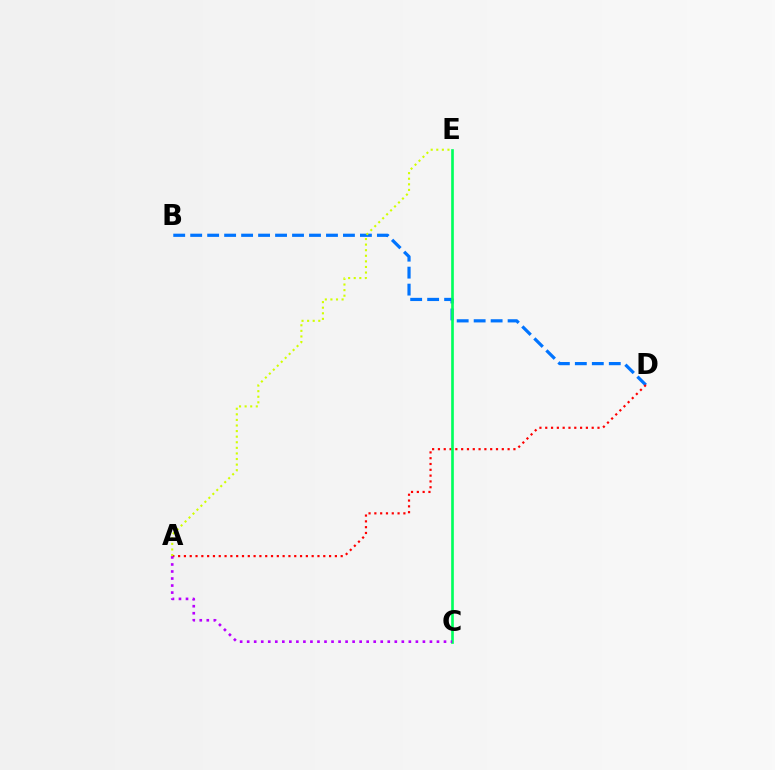{('B', 'D'): [{'color': '#0074ff', 'line_style': 'dashed', 'thickness': 2.31}], ('A', 'D'): [{'color': '#ff0000', 'line_style': 'dotted', 'thickness': 1.58}], ('C', 'E'): [{'color': '#00ff5c', 'line_style': 'solid', 'thickness': 1.92}], ('A', 'C'): [{'color': '#b900ff', 'line_style': 'dotted', 'thickness': 1.91}], ('A', 'E'): [{'color': '#d1ff00', 'line_style': 'dotted', 'thickness': 1.52}]}